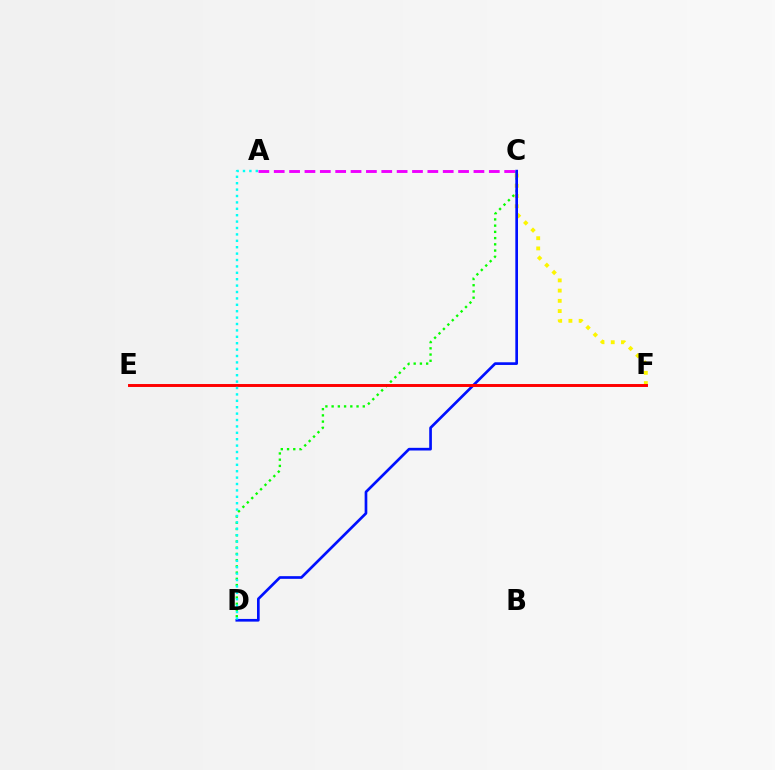{('C', 'D'): [{'color': '#08ff00', 'line_style': 'dotted', 'thickness': 1.69}, {'color': '#0010ff', 'line_style': 'solid', 'thickness': 1.93}], ('C', 'F'): [{'color': '#fcf500', 'line_style': 'dotted', 'thickness': 2.78}], ('E', 'F'): [{'color': '#ff0000', 'line_style': 'solid', 'thickness': 2.12}], ('A', 'C'): [{'color': '#ee00ff', 'line_style': 'dashed', 'thickness': 2.09}], ('A', 'D'): [{'color': '#00fff6', 'line_style': 'dotted', 'thickness': 1.74}]}